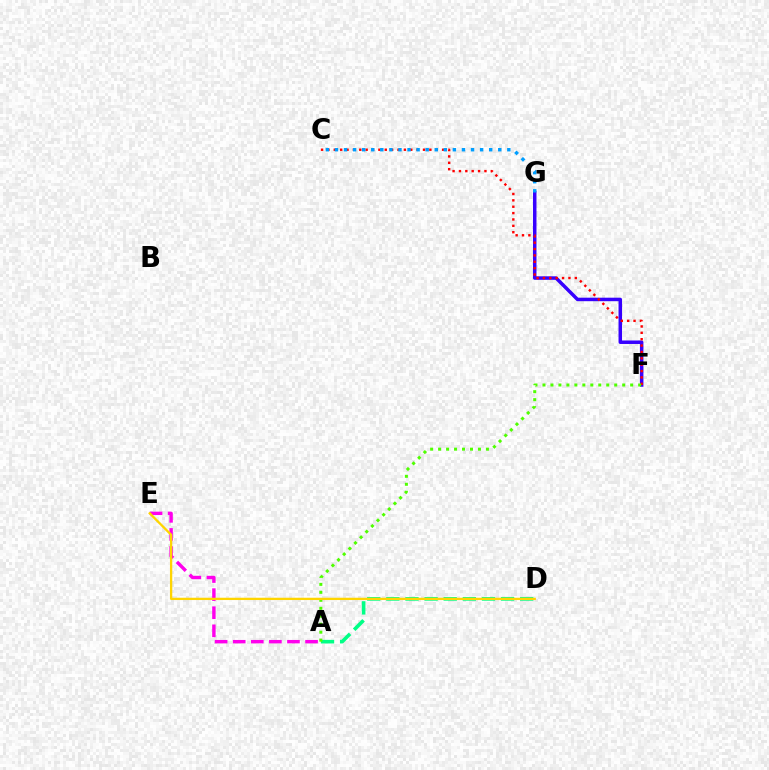{('F', 'G'): [{'color': '#3700ff', 'line_style': 'solid', 'thickness': 2.52}], ('A', 'E'): [{'color': '#ff00ed', 'line_style': 'dashed', 'thickness': 2.46}], ('A', 'D'): [{'color': '#00ff86', 'line_style': 'dashed', 'thickness': 2.6}], ('C', 'F'): [{'color': '#ff0000', 'line_style': 'dotted', 'thickness': 1.73}], ('C', 'G'): [{'color': '#009eff', 'line_style': 'dotted', 'thickness': 2.46}], ('A', 'F'): [{'color': '#4fff00', 'line_style': 'dotted', 'thickness': 2.17}], ('D', 'E'): [{'color': '#ffd500', 'line_style': 'solid', 'thickness': 1.66}]}